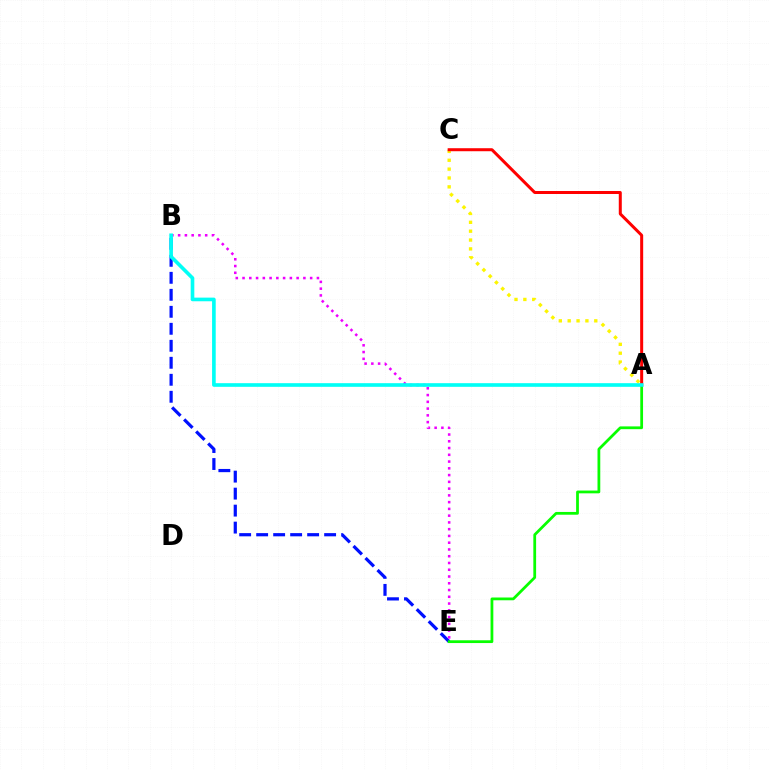{('B', 'E'): [{'color': '#0010ff', 'line_style': 'dashed', 'thickness': 2.31}, {'color': '#ee00ff', 'line_style': 'dotted', 'thickness': 1.84}], ('A', 'E'): [{'color': '#08ff00', 'line_style': 'solid', 'thickness': 1.99}], ('A', 'C'): [{'color': '#fcf500', 'line_style': 'dotted', 'thickness': 2.41}, {'color': '#ff0000', 'line_style': 'solid', 'thickness': 2.17}], ('A', 'B'): [{'color': '#00fff6', 'line_style': 'solid', 'thickness': 2.62}]}